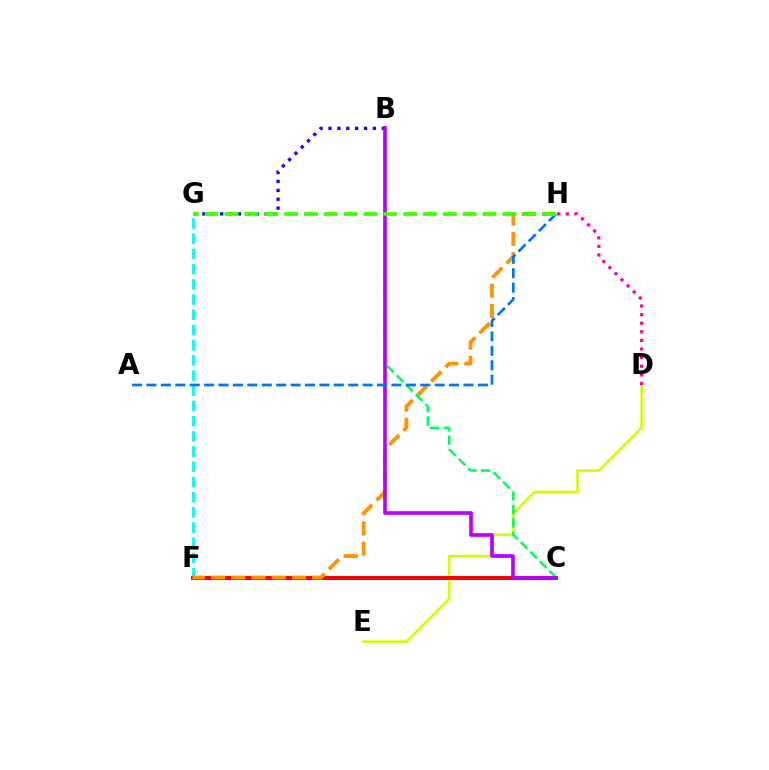{('F', 'G'): [{'color': '#00fff6', 'line_style': 'dashed', 'thickness': 2.07}], ('D', 'E'): [{'color': '#d1ff00', 'line_style': 'solid', 'thickness': 1.88}], ('C', 'F'): [{'color': '#ff0000', 'line_style': 'solid', 'thickness': 2.85}], ('B', 'G'): [{'color': '#2500ff', 'line_style': 'dotted', 'thickness': 2.41}], ('F', 'H'): [{'color': '#ff9400', 'line_style': 'dashed', 'thickness': 2.75}], ('B', 'C'): [{'color': '#00ff5c', 'line_style': 'dashed', 'thickness': 1.84}, {'color': '#b900ff', 'line_style': 'solid', 'thickness': 2.65}], ('D', 'H'): [{'color': '#ff00ac', 'line_style': 'dotted', 'thickness': 2.34}], ('A', 'H'): [{'color': '#0074ff', 'line_style': 'dashed', 'thickness': 1.96}], ('G', 'H'): [{'color': '#3dff00', 'line_style': 'dashed', 'thickness': 2.7}]}